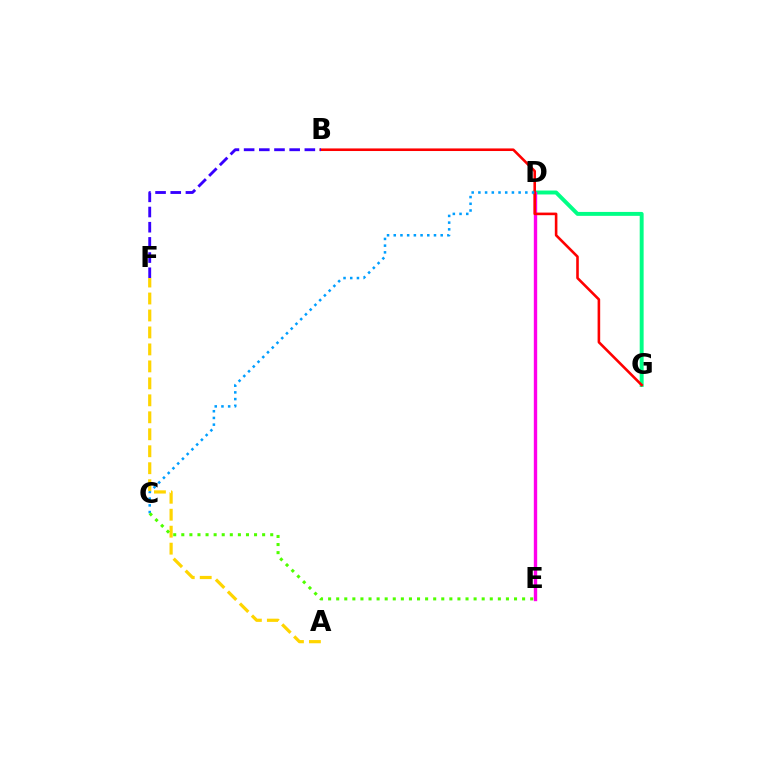{('D', 'G'): [{'color': '#00ff86', 'line_style': 'solid', 'thickness': 2.83}], ('D', 'E'): [{'color': '#ff00ed', 'line_style': 'solid', 'thickness': 2.43}], ('B', 'G'): [{'color': '#ff0000', 'line_style': 'solid', 'thickness': 1.87}], ('B', 'F'): [{'color': '#3700ff', 'line_style': 'dashed', 'thickness': 2.06}], ('C', 'D'): [{'color': '#009eff', 'line_style': 'dotted', 'thickness': 1.82}], ('A', 'F'): [{'color': '#ffd500', 'line_style': 'dashed', 'thickness': 2.31}], ('C', 'E'): [{'color': '#4fff00', 'line_style': 'dotted', 'thickness': 2.2}]}